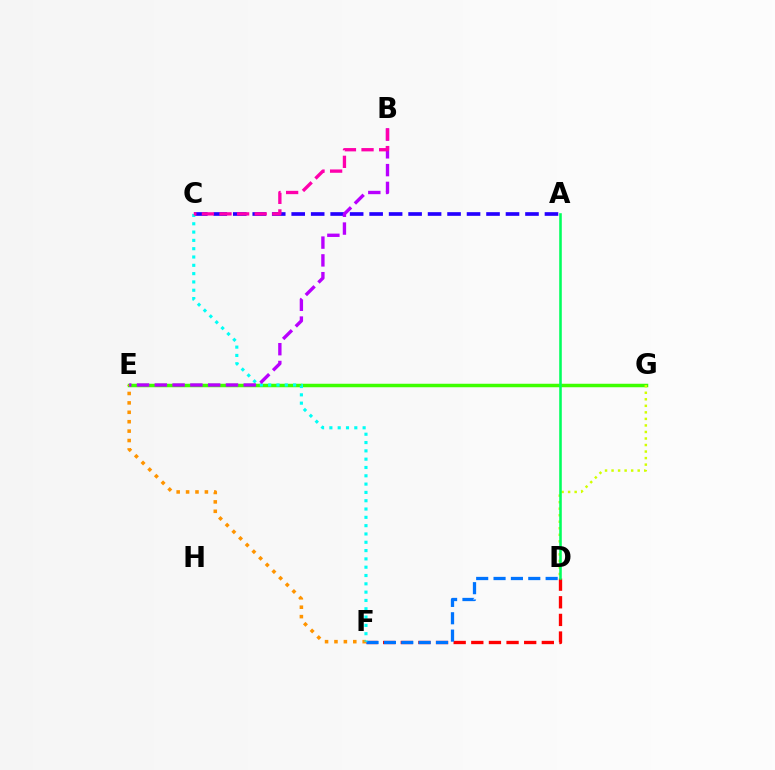{('E', 'G'): [{'color': '#3dff00', 'line_style': 'solid', 'thickness': 2.52}], ('A', 'C'): [{'color': '#2500ff', 'line_style': 'dashed', 'thickness': 2.65}], ('E', 'F'): [{'color': '#ff9400', 'line_style': 'dotted', 'thickness': 2.56}], ('D', 'G'): [{'color': '#d1ff00', 'line_style': 'dotted', 'thickness': 1.77}], ('D', 'F'): [{'color': '#ff0000', 'line_style': 'dashed', 'thickness': 2.4}, {'color': '#0074ff', 'line_style': 'dashed', 'thickness': 2.36}], ('A', 'D'): [{'color': '#00ff5c', 'line_style': 'solid', 'thickness': 1.85}], ('C', 'F'): [{'color': '#00fff6', 'line_style': 'dotted', 'thickness': 2.26}], ('B', 'E'): [{'color': '#b900ff', 'line_style': 'dashed', 'thickness': 2.42}], ('B', 'C'): [{'color': '#ff00ac', 'line_style': 'dashed', 'thickness': 2.39}]}